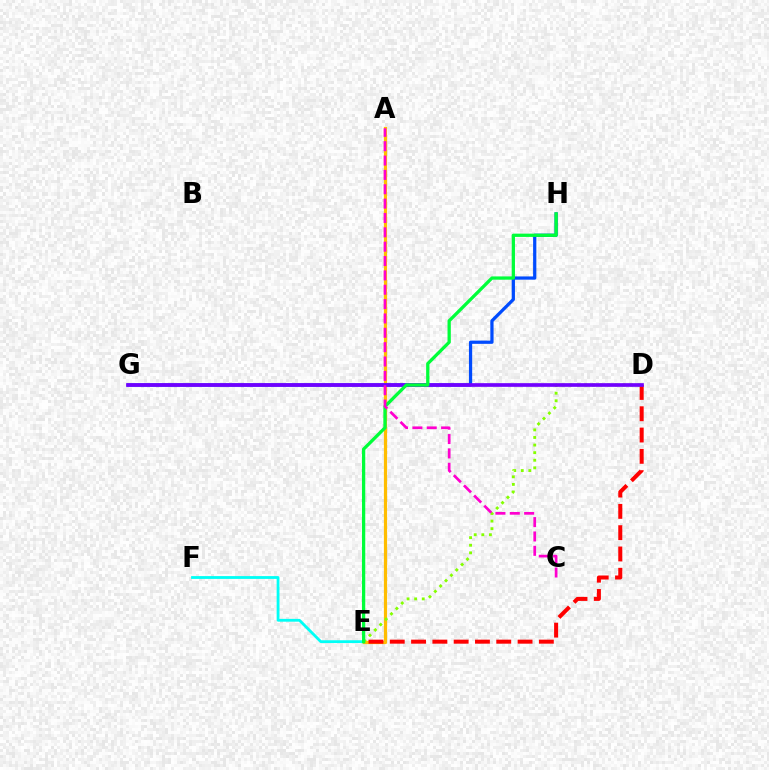{('A', 'E'): [{'color': '#ffbd00', 'line_style': 'solid', 'thickness': 2.3}], ('G', 'H'): [{'color': '#004bff', 'line_style': 'solid', 'thickness': 2.33}], ('E', 'F'): [{'color': '#00fff6', 'line_style': 'solid', 'thickness': 2.02}], ('D', 'E'): [{'color': '#ff0000', 'line_style': 'dashed', 'thickness': 2.89}, {'color': '#84ff00', 'line_style': 'dotted', 'thickness': 2.06}], ('D', 'G'): [{'color': '#7200ff', 'line_style': 'solid', 'thickness': 2.64}], ('E', 'H'): [{'color': '#00ff39', 'line_style': 'solid', 'thickness': 2.36}], ('A', 'C'): [{'color': '#ff00cf', 'line_style': 'dashed', 'thickness': 1.95}]}